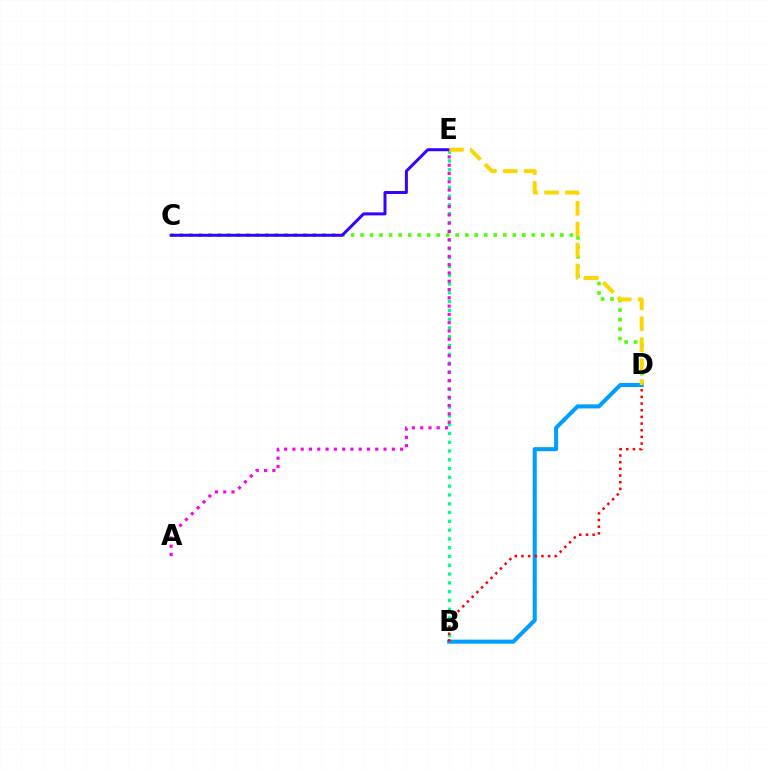{('B', 'E'): [{'color': '#00ff86', 'line_style': 'dotted', 'thickness': 2.39}], ('C', 'D'): [{'color': '#4fff00', 'line_style': 'dotted', 'thickness': 2.58}], ('C', 'E'): [{'color': '#3700ff', 'line_style': 'solid', 'thickness': 2.16}], ('B', 'D'): [{'color': '#009eff', 'line_style': 'solid', 'thickness': 2.92}, {'color': '#ff0000', 'line_style': 'dotted', 'thickness': 1.81}], ('D', 'E'): [{'color': '#ffd500', 'line_style': 'dashed', 'thickness': 2.84}], ('A', 'E'): [{'color': '#ff00ed', 'line_style': 'dotted', 'thickness': 2.25}]}